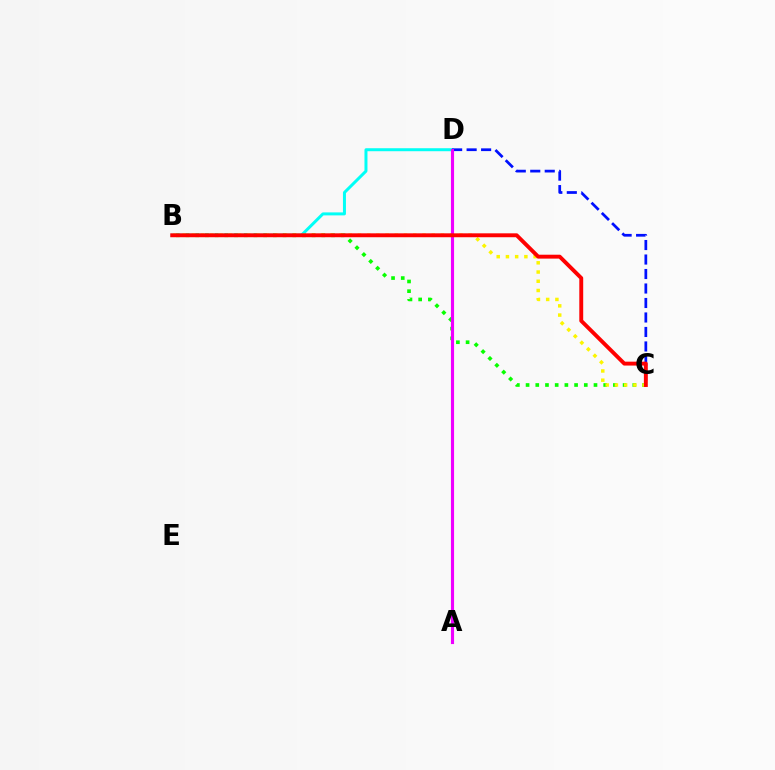{('B', 'C'): [{'color': '#08ff00', 'line_style': 'dotted', 'thickness': 2.64}, {'color': '#fcf500', 'line_style': 'dotted', 'thickness': 2.51}, {'color': '#ff0000', 'line_style': 'solid', 'thickness': 2.81}], ('B', 'D'): [{'color': '#00fff6', 'line_style': 'solid', 'thickness': 2.15}], ('C', 'D'): [{'color': '#0010ff', 'line_style': 'dashed', 'thickness': 1.97}], ('A', 'D'): [{'color': '#ee00ff', 'line_style': 'solid', 'thickness': 2.26}]}